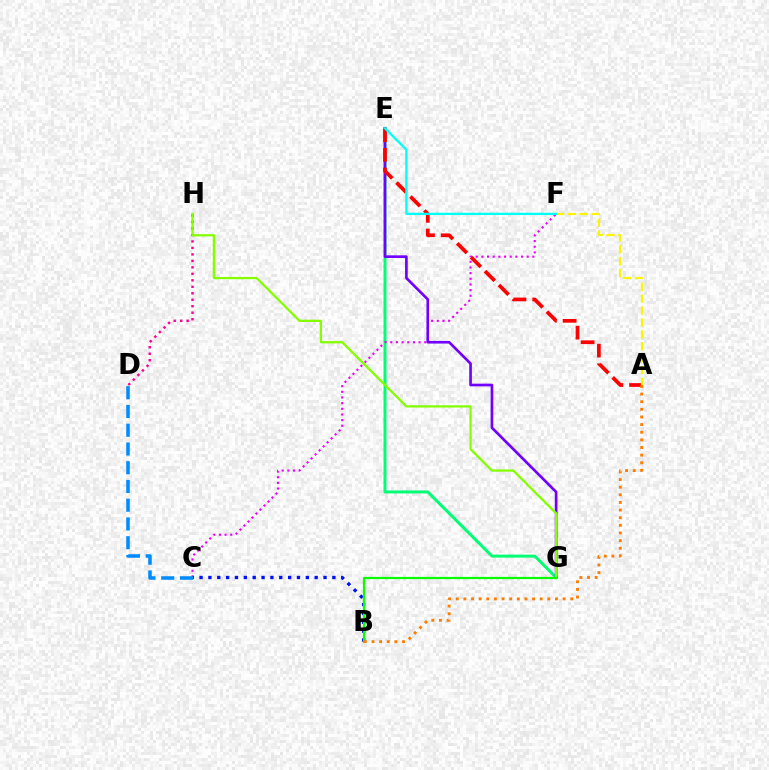{('E', 'G'): [{'color': '#00ff74', 'line_style': 'solid', 'thickness': 2.14}, {'color': '#7200ff', 'line_style': 'solid', 'thickness': 1.91}], ('D', 'H'): [{'color': '#ff0094', 'line_style': 'dotted', 'thickness': 1.76}], ('C', 'F'): [{'color': '#ee00ff', 'line_style': 'dotted', 'thickness': 1.54}], ('G', 'H'): [{'color': '#84ff00', 'line_style': 'solid', 'thickness': 1.63}], ('B', 'C'): [{'color': '#0010ff', 'line_style': 'dotted', 'thickness': 2.41}], ('B', 'G'): [{'color': '#08ff00', 'line_style': 'solid', 'thickness': 1.6}], ('A', 'E'): [{'color': '#ff0000', 'line_style': 'dashed', 'thickness': 2.67}], ('A', 'B'): [{'color': '#ff7c00', 'line_style': 'dotted', 'thickness': 2.07}], ('A', 'F'): [{'color': '#fcf500', 'line_style': 'dashed', 'thickness': 1.62}], ('C', 'D'): [{'color': '#008cff', 'line_style': 'dashed', 'thickness': 2.55}], ('E', 'F'): [{'color': '#00fff6', 'line_style': 'solid', 'thickness': 1.66}]}